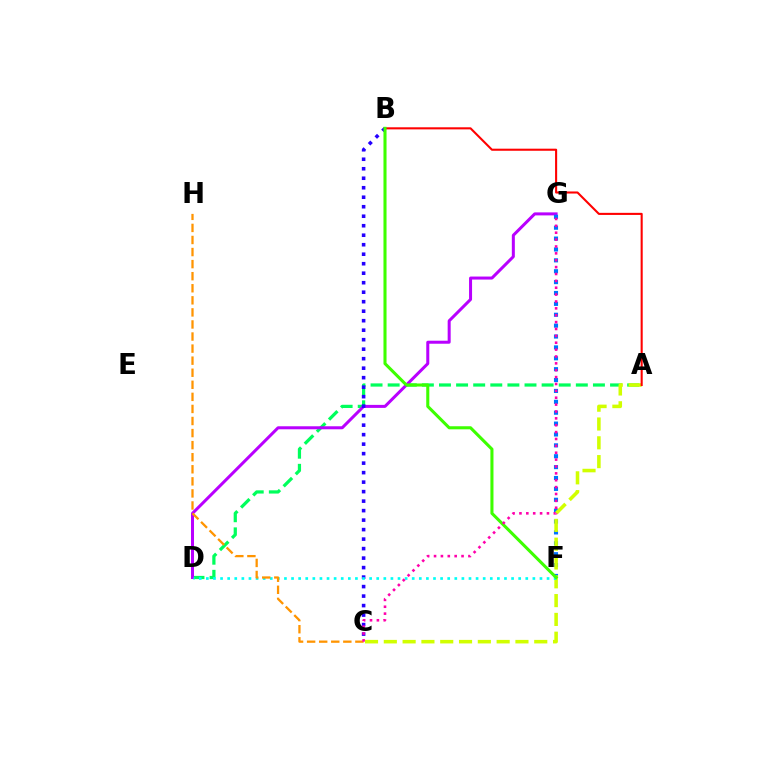{('A', 'D'): [{'color': '#00ff5c', 'line_style': 'dashed', 'thickness': 2.32}], ('D', 'G'): [{'color': '#b900ff', 'line_style': 'solid', 'thickness': 2.17}], ('B', 'C'): [{'color': '#2500ff', 'line_style': 'dotted', 'thickness': 2.58}], ('F', 'G'): [{'color': '#0074ff', 'line_style': 'dotted', 'thickness': 2.96}], ('A', 'C'): [{'color': '#d1ff00', 'line_style': 'dashed', 'thickness': 2.55}], ('D', 'F'): [{'color': '#00fff6', 'line_style': 'dotted', 'thickness': 1.93}], ('C', 'H'): [{'color': '#ff9400', 'line_style': 'dashed', 'thickness': 1.64}], ('A', 'B'): [{'color': '#ff0000', 'line_style': 'solid', 'thickness': 1.5}], ('B', 'F'): [{'color': '#3dff00', 'line_style': 'solid', 'thickness': 2.21}], ('C', 'G'): [{'color': '#ff00ac', 'line_style': 'dotted', 'thickness': 1.87}]}